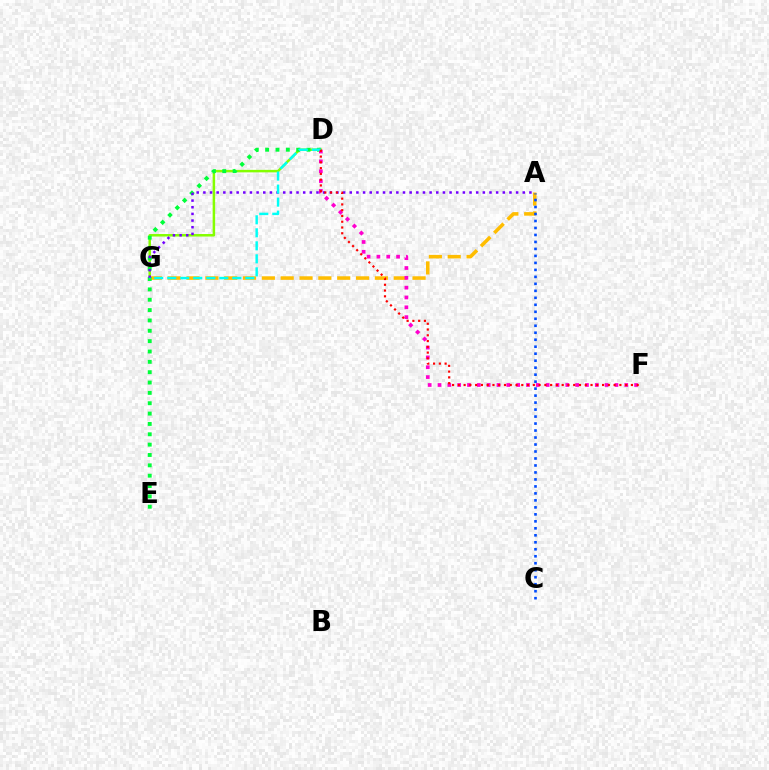{('A', 'G'): [{'color': '#ffbd00', 'line_style': 'dashed', 'thickness': 2.56}, {'color': '#7200ff', 'line_style': 'dotted', 'thickness': 1.81}], ('D', 'G'): [{'color': '#84ff00', 'line_style': 'solid', 'thickness': 1.8}, {'color': '#00fff6', 'line_style': 'dashed', 'thickness': 1.77}], ('D', 'E'): [{'color': '#00ff39', 'line_style': 'dotted', 'thickness': 2.81}], ('D', 'F'): [{'color': '#ff00cf', 'line_style': 'dotted', 'thickness': 2.67}, {'color': '#ff0000', 'line_style': 'dotted', 'thickness': 1.57}], ('A', 'C'): [{'color': '#004bff', 'line_style': 'dotted', 'thickness': 1.9}]}